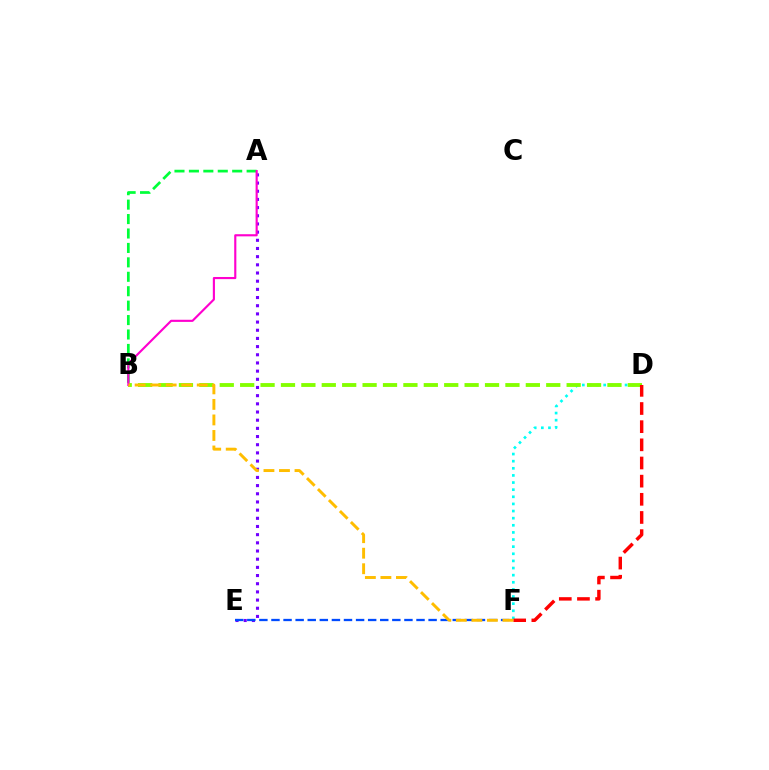{('A', 'B'): [{'color': '#00ff39', 'line_style': 'dashed', 'thickness': 1.96}, {'color': '#ff00cf', 'line_style': 'solid', 'thickness': 1.54}], ('D', 'F'): [{'color': '#00fff6', 'line_style': 'dotted', 'thickness': 1.94}, {'color': '#ff0000', 'line_style': 'dashed', 'thickness': 2.47}], ('A', 'E'): [{'color': '#7200ff', 'line_style': 'dotted', 'thickness': 2.22}], ('B', 'D'): [{'color': '#84ff00', 'line_style': 'dashed', 'thickness': 2.77}], ('E', 'F'): [{'color': '#004bff', 'line_style': 'dashed', 'thickness': 1.64}], ('B', 'F'): [{'color': '#ffbd00', 'line_style': 'dashed', 'thickness': 2.11}]}